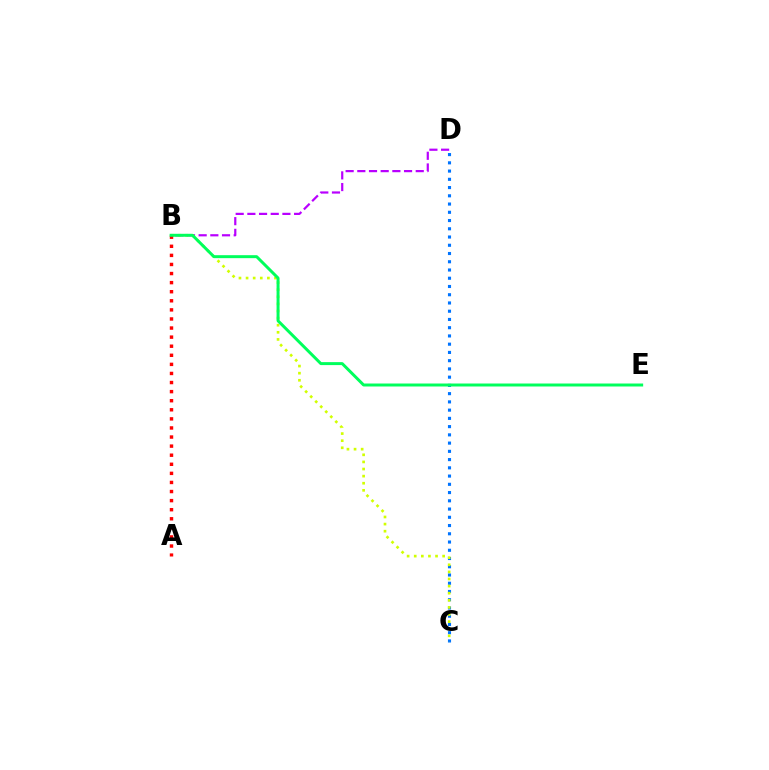{('B', 'D'): [{'color': '#b900ff', 'line_style': 'dashed', 'thickness': 1.59}], ('C', 'D'): [{'color': '#0074ff', 'line_style': 'dotted', 'thickness': 2.24}], ('B', 'C'): [{'color': '#d1ff00', 'line_style': 'dotted', 'thickness': 1.93}], ('A', 'B'): [{'color': '#ff0000', 'line_style': 'dotted', 'thickness': 2.47}], ('B', 'E'): [{'color': '#00ff5c', 'line_style': 'solid', 'thickness': 2.14}]}